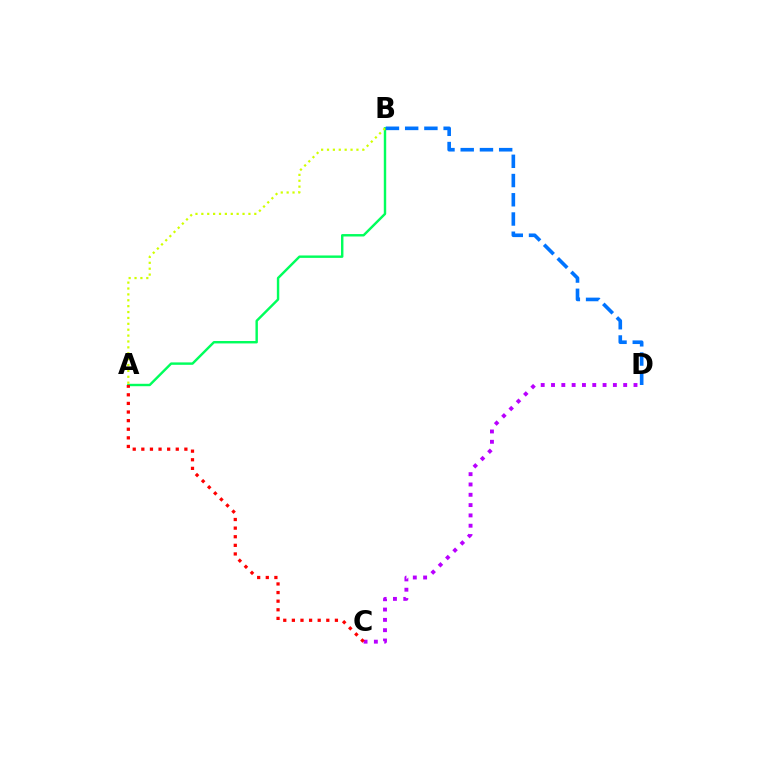{('A', 'B'): [{'color': '#00ff5c', 'line_style': 'solid', 'thickness': 1.74}, {'color': '#d1ff00', 'line_style': 'dotted', 'thickness': 1.6}], ('C', 'D'): [{'color': '#b900ff', 'line_style': 'dotted', 'thickness': 2.8}], ('B', 'D'): [{'color': '#0074ff', 'line_style': 'dashed', 'thickness': 2.61}], ('A', 'C'): [{'color': '#ff0000', 'line_style': 'dotted', 'thickness': 2.34}]}